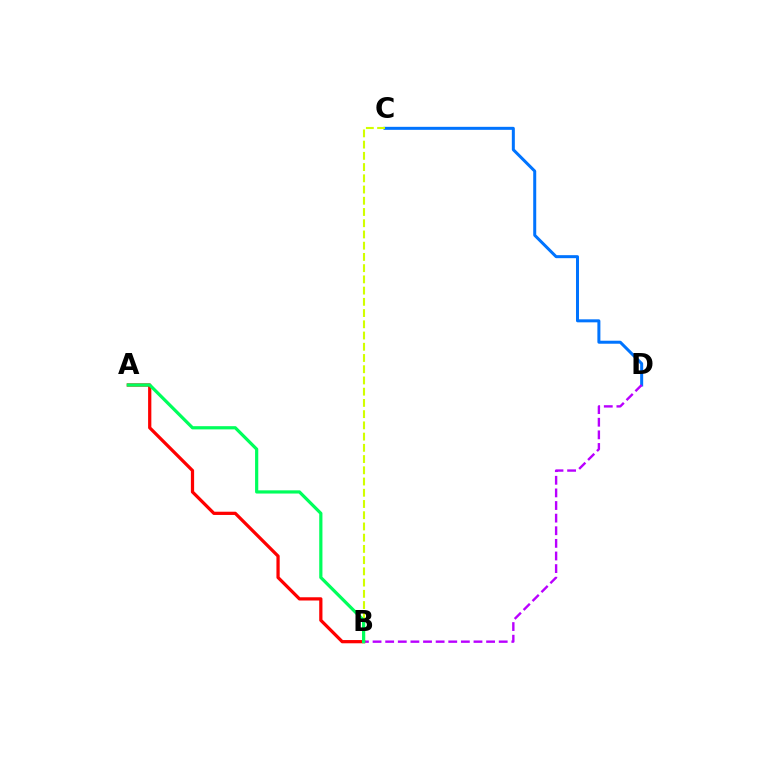{('C', 'D'): [{'color': '#0074ff', 'line_style': 'solid', 'thickness': 2.17}], ('B', 'D'): [{'color': '#b900ff', 'line_style': 'dashed', 'thickness': 1.71}], ('B', 'C'): [{'color': '#d1ff00', 'line_style': 'dashed', 'thickness': 1.53}], ('A', 'B'): [{'color': '#ff0000', 'line_style': 'solid', 'thickness': 2.33}, {'color': '#00ff5c', 'line_style': 'solid', 'thickness': 2.31}]}